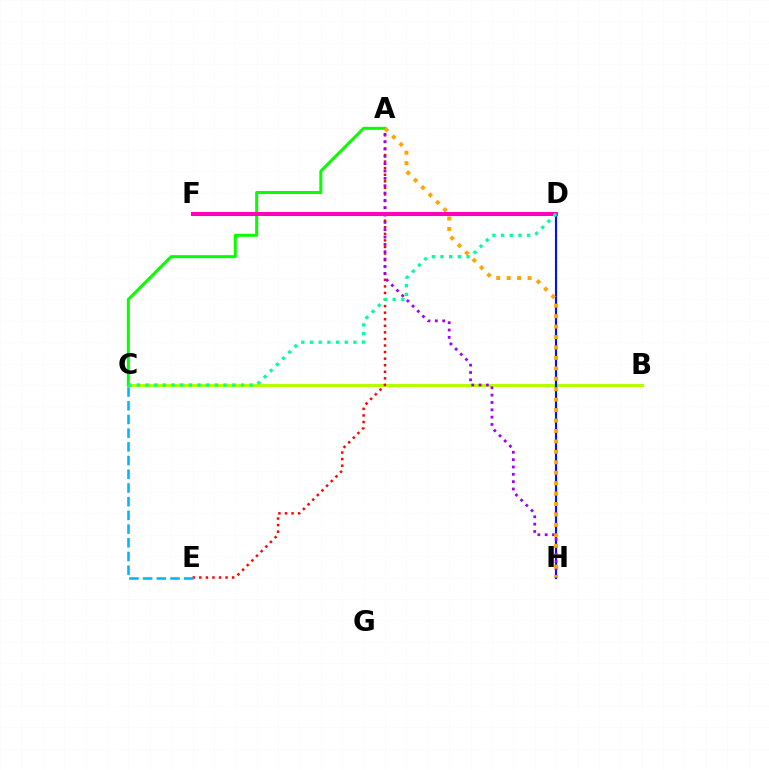{('B', 'C'): [{'color': '#b3ff00', 'line_style': 'solid', 'thickness': 2.24}], ('A', 'E'): [{'color': '#ff0000', 'line_style': 'dotted', 'thickness': 1.78}], ('A', 'C'): [{'color': '#08ff00', 'line_style': 'solid', 'thickness': 2.18}], ('C', 'E'): [{'color': '#00b5ff', 'line_style': 'dashed', 'thickness': 1.86}], ('D', 'H'): [{'color': '#0010ff', 'line_style': 'solid', 'thickness': 1.54}], ('A', 'H'): [{'color': '#9b00ff', 'line_style': 'dotted', 'thickness': 1.99}, {'color': '#ffa500', 'line_style': 'dotted', 'thickness': 2.84}], ('D', 'F'): [{'color': '#ff00bd', 'line_style': 'solid', 'thickness': 2.92}], ('C', 'D'): [{'color': '#00ff9d', 'line_style': 'dotted', 'thickness': 2.36}]}